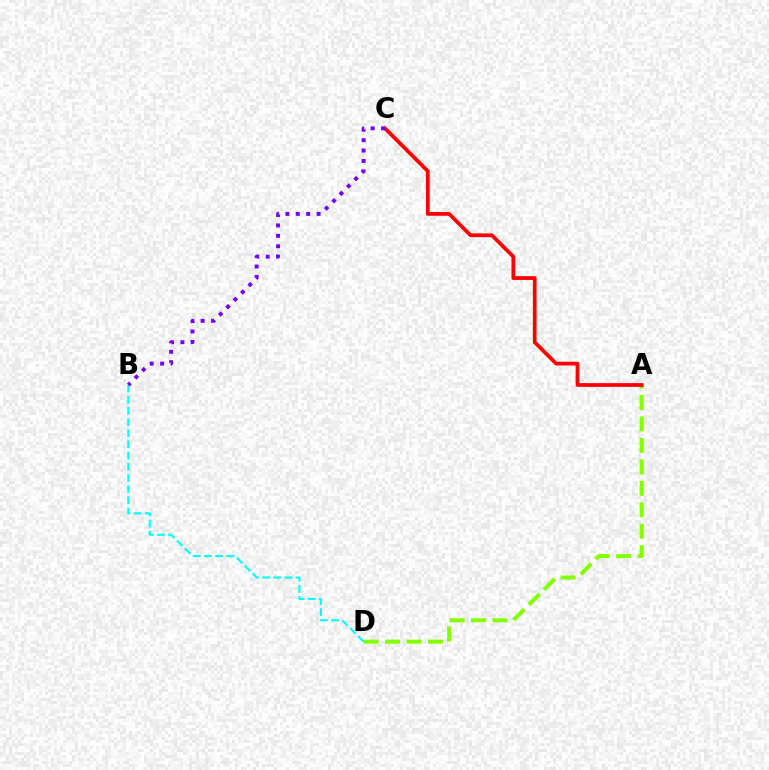{('A', 'D'): [{'color': '#84ff00', 'line_style': 'dashed', 'thickness': 2.92}], ('A', 'C'): [{'color': '#ff0000', 'line_style': 'solid', 'thickness': 2.69}], ('B', 'D'): [{'color': '#00fff6', 'line_style': 'dashed', 'thickness': 1.52}], ('B', 'C'): [{'color': '#7200ff', 'line_style': 'dotted', 'thickness': 2.83}]}